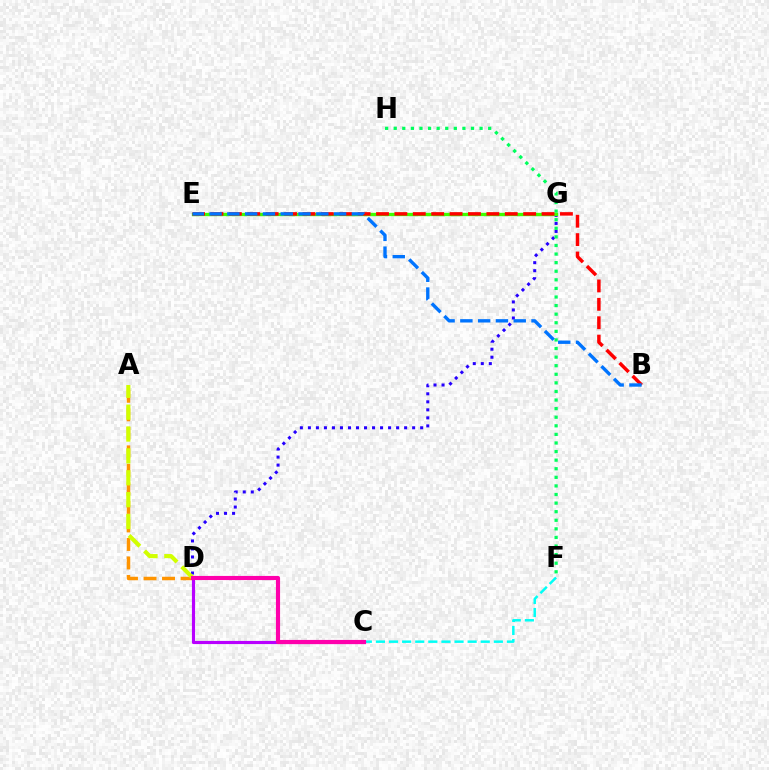{('D', 'G'): [{'color': '#2500ff', 'line_style': 'dotted', 'thickness': 2.18}], ('A', 'D'): [{'color': '#ff9400', 'line_style': 'dashed', 'thickness': 2.52}, {'color': '#d1ff00', 'line_style': 'dashed', 'thickness': 2.97}], ('F', 'H'): [{'color': '#00ff5c', 'line_style': 'dotted', 'thickness': 2.33}], ('E', 'G'): [{'color': '#3dff00', 'line_style': 'solid', 'thickness': 2.41}], ('C', 'F'): [{'color': '#00fff6', 'line_style': 'dashed', 'thickness': 1.78}], ('B', 'E'): [{'color': '#ff0000', 'line_style': 'dashed', 'thickness': 2.5}, {'color': '#0074ff', 'line_style': 'dashed', 'thickness': 2.42}], ('C', 'D'): [{'color': '#b900ff', 'line_style': 'solid', 'thickness': 2.27}, {'color': '#ff00ac', 'line_style': 'solid', 'thickness': 2.97}]}